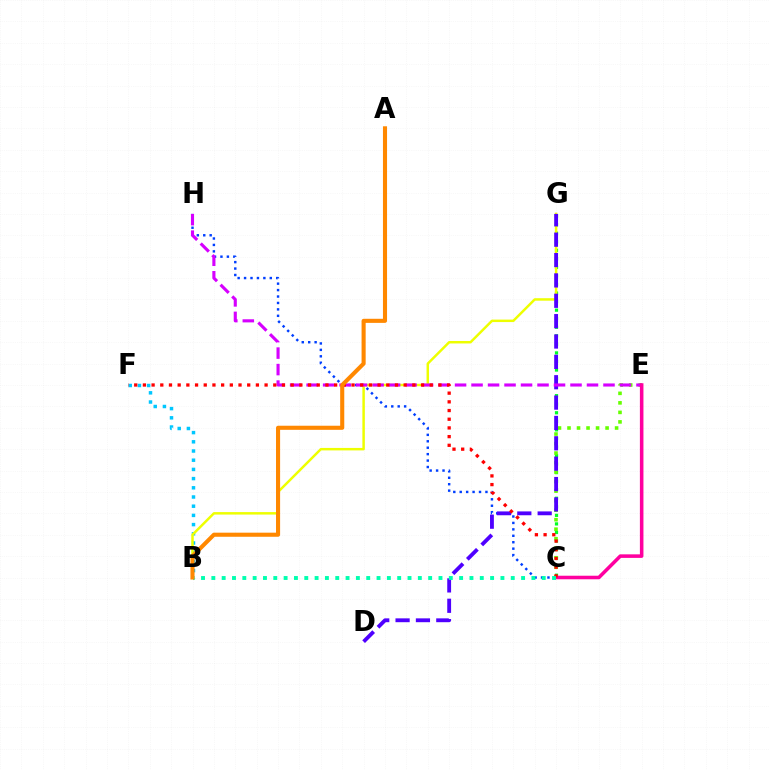{('B', 'F'): [{'color': '#00c7ff', 'line_style': 'dotted', 'thickness': 2.5}], ('C', 'G'): [{'color': '#00ff27', 'line_style': 'dotted', 'thickness': 2.32}], ('C', 'H'): [{'color': '#003fff', 'line_style': 'dotted', 'thickness': 1.75}], ('C', 'E'): [{'color': '#66ff00', 'line_style': 'dotted', 'thickness': 2.59}, {'color': '#ff00a0', 'line_style': 'solid', 'thickness': 2.55}], ('B', 'G'): [{'color': '#eeff00', 'line_style': 'solid', 'thickness': 1.78}], ('D', 'G'): [{'color': '#4f00ff', 'line_style': 'dashed', 'thickness': 2.77}], ('E', 'H'): [{'color': '#d600ff', 'line_style': 'dashed', 'thickness': 2.24}], ('C', 'F'): [{'color': '#ff0000', 'line_style': 'dotted', 'thickness': 2.36}], ('B', 'C'): [{'color': '#00ffaf', 'line_style': 'dotted', 'thickness': 2.81}], ('A', 'B'): [{'color': '#ff8800', 'line_style': 'solid', 'thickness': 2.94}]}